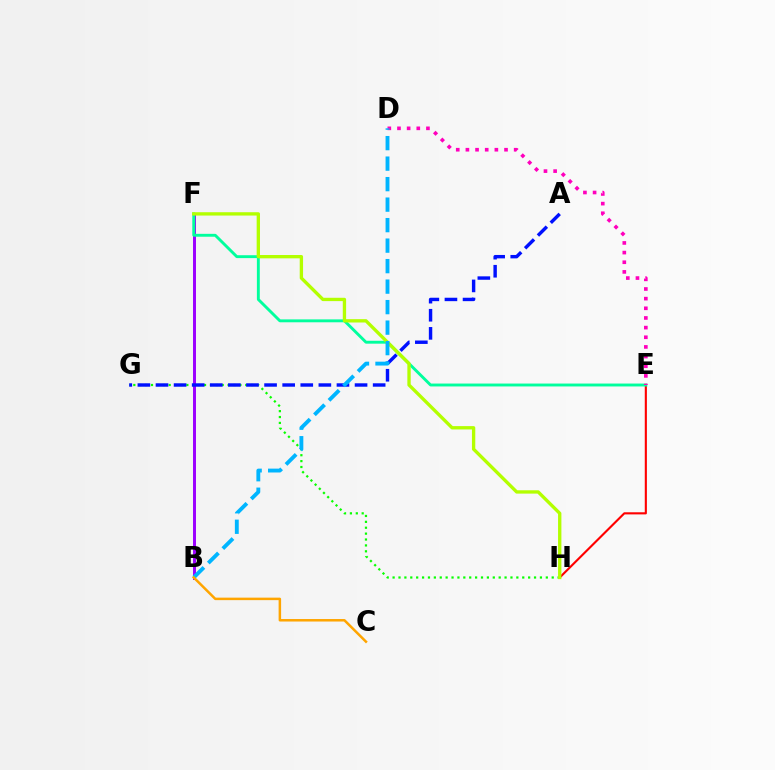{('B', 'F'): [{'color': '#9b00ff', 'line_style': 'solid', 'thickness': 2.14}], ('E', 'H'): [{'color': '#ff0000', 'line_style': 'solid', 'thickness': 1.53}], ('E', 'F'): [{'color': '#00ff9d', 'line_style': 'solid', 'thickness': 2.08}], ('G', 'H'): [{'color': '#08ff00', 'line_style': 'dotted', 'thickness': 1.6}], ('A', 'G'): [{'color': '#0010ff', 'line_style': 'dashed', 'thickness': 2.46}], ('F', 'H'): [{'color': '#b3ff00', 'line_style': 'solid', 'thickness': 2.4}], ('D', 'E'): [{'color': '#ff00bd', 'line_style': 'dotted', 'thickness': 2.62}], ('B', 'D'): [{'color': '#00b5ff', 'line_style': 'dashed', 'thickness': 2.78}], ('B', 'C'): [{'color': '#ffa500', 'line_style': 'solid', 'thickness': 1.8}]}